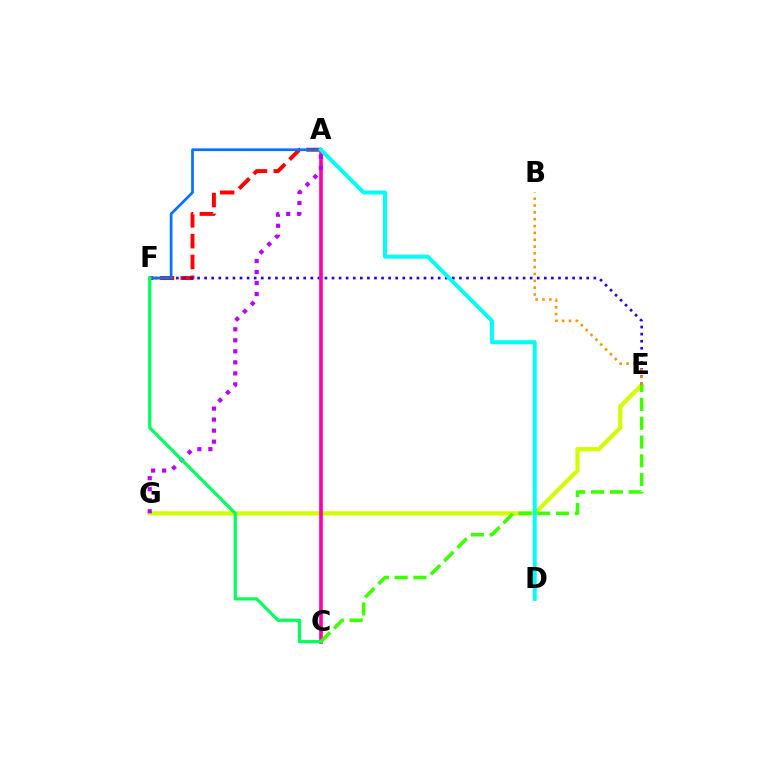{('E', 'G'): [{'color': '#d1ff00', 'line_style': 'solid', 'thickness': 2.99}], ('A', 'F'): [{'color': '#ff0000', 'line_style': 'dashed', 'thickness': 2.83}, {'color': '#0074ff', 'line_style': 'solid', 'thickness': 1.97}], ('E', 'F'): [{'color': '#2500ff', 'line_style': 'dotted', 'thickness': 1.92}], ('A', 'C'): [{'color': '#ff00ac', 'line_style': 'solid', 'thickness': 2.64}], ('A', 'G'): [{'color': '#b900ff', 'line_style': 'dotted', 'thickness': 2.99}], ('B', 'E'): [{'color': '#ff9400', 'line_style': 'dotted', 'thickness': 1.86}], ('C', 'F'): [{'color': '#00ff5c', 'line_style': 'solid', 'thickness': 2.31}], ('A', 'D'): [{'color': '#00fff6', 'line_style': 'solid', 'thickness': 2.88}], ('C', 'E'): [{'color': '#3dff00', 'line_style': 'dashed', 'thickness': 2.55}]}